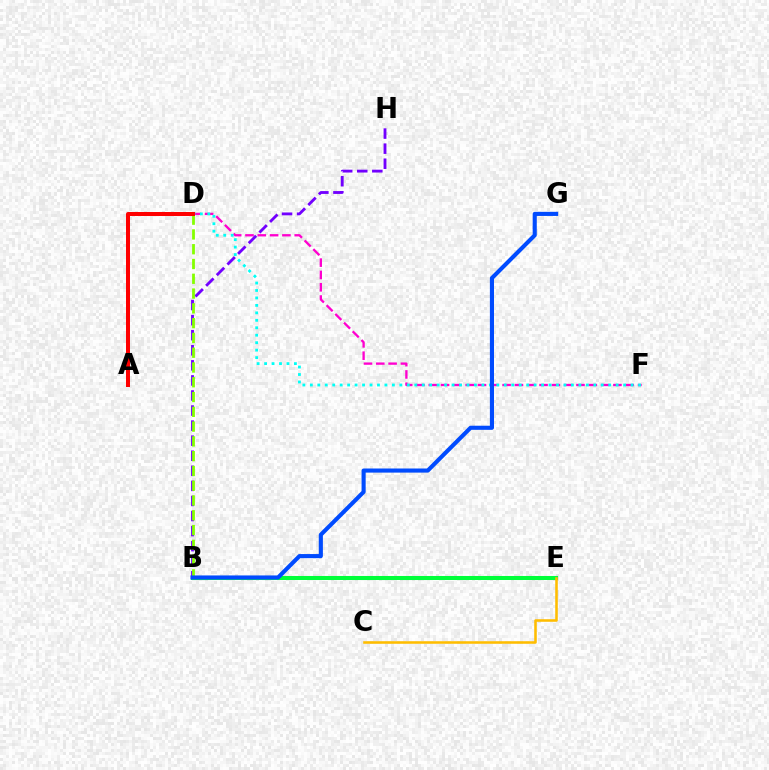{('D', 'F'): [{'color': '#ff00cf', 'line_style': 'dashed', 'thickness': 1.67}, {'color': '#00fff6', 'line_style': 'dotted', 'thickness': 2.03}], ('B', 'E'): [{'color': '#00ff39', 'line_style': 'solid', 'thickness': 2.91}], ('B', 'H'): [{'color': '#7200ff', 'line_style': 'dashed', 'thickness': 2.05}], ('B', 'D'): [{'color': '#84ff00', 'line_style': 'dashed', 'thickness': 2.01}], ('B', 'G'): [{'color': '#004bff', 'line_style': 'solid', 'thickness': 2.96}], ('A', 'D'): [{'color': '#ff0000', 'line_style': 'solid', 'thickness': 2.87}], ('C', 'E'): [{'color': '#ffbd00', 'line_style': 'solid', 'thickness': 1.84}]}